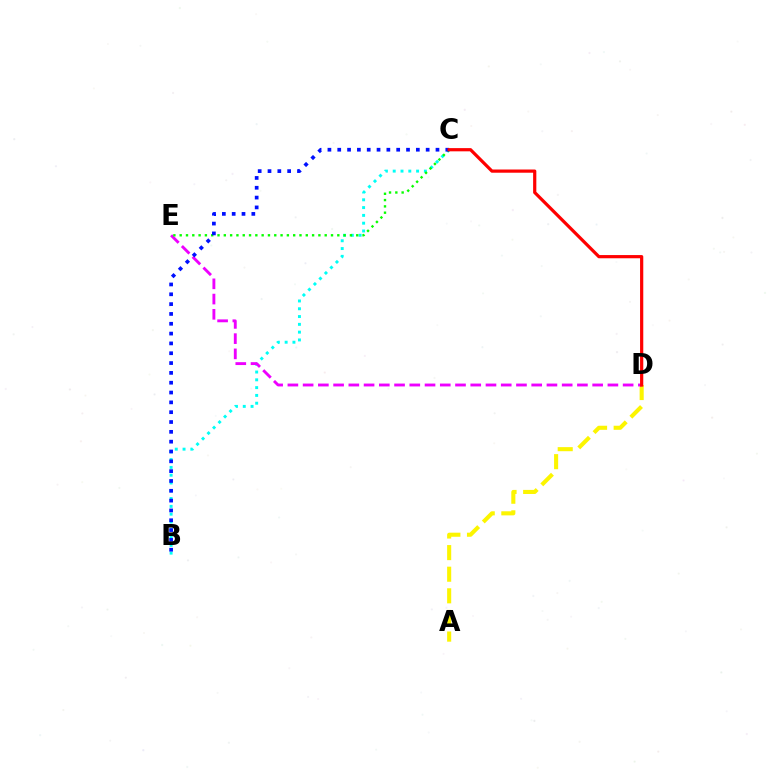{('B', 'C'): [{'color': '#00fff6', 'line_style': 'dotted', 'thickness': 2.12}, {'color': '#0010ff', 'line_style': 'dotted', 'thickness': 2.67}], ('A', 'D'): [{'color': '#fcf500', 'line_style': 'dashed', 'thickness': 2.93}], ('D', 'E'): [{'color': '#ee00ff', 'line_style': 'dashed', 'thickness': 2.07}], ('C', 'E'): [{'color': '#08ff00', 'line_style': 'dotted', 'thickness': 1.71}], ('C', 'D'): [{'color': '#ff0000', 'line_style': 'solid', 'thickness': 2.31}]}